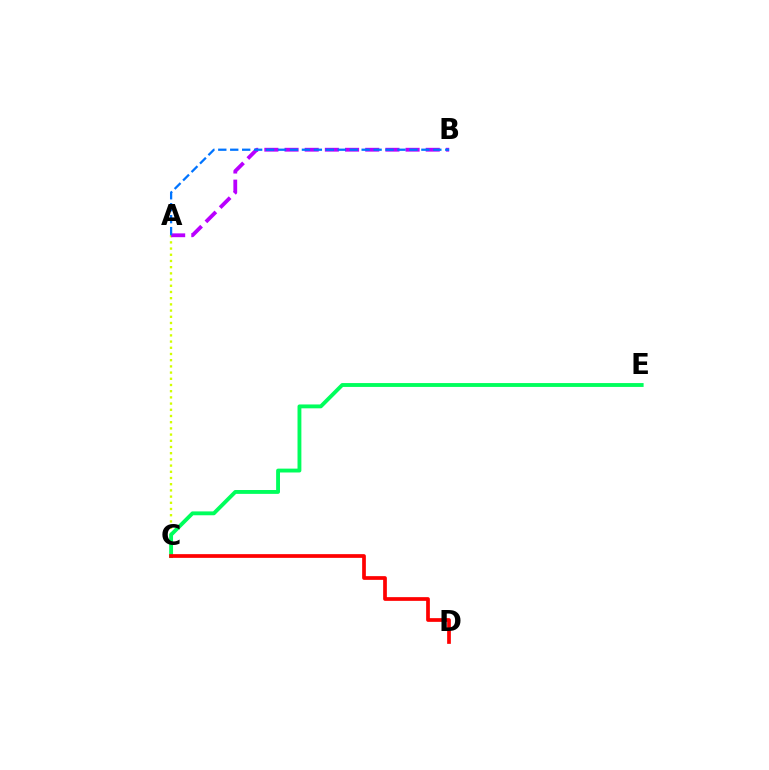{('A', 'C'): [{'color': '#d1ff00', 'line_style': 'dotted', 'thickness': 1.68}], ('A', 'B'): [{'color': '#b900ff', 'line_style': 'dashed', 'thickness': 2.74}, {'color': '#0074ff', 'line_style': 'dashed', 'thickness': 1.62}], ('C', 'E'): [{'color': '#00ff5c', 'line_style': 'solid', 'thickness': 2.78}], ('C', 'D'): [{'color': '#ff0000', 'line_style': 'solid', 'thickness': 2.67}]}